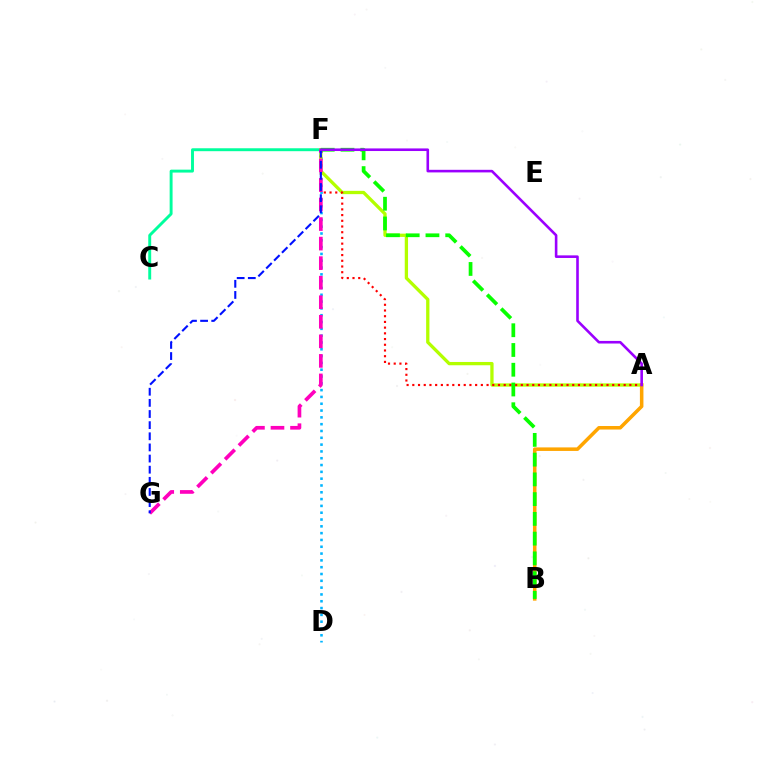{('D', 'F'): [{'color': '#00b5ff', 'line_style': 'dotted', 'thickness': 1.85}], ('C', 'F'): [{'color': '#00ff9d', 'line_style': 'solid', 'thickness': 2.1}], ('A', 'F'): [{'color': '#b3ff00', 'line_style': 'solid', 'thickness': 2.37}, {'color': '#ff0000', 'line_style': 'dotted', 'thickness': 1.55}, {'color': '#9b00ff', 'line_style': 'solid', 'thickness': 1.87}], ('A', 'B'): [{'color': '#ffa500', 'line_style': 'solid', 'thickness': 2.54}], ('F', 'G'): [{'color': '#ff00bd', 'line_style': 'dashed', 'thickness': 2.66}, {'color': '#0010ff', 'line_style': 'dashed', 'thickness': 1.51}], ('B', 'F'): [{'color': '#08ff00', 'line_style': 'dashed', 'thickness': 2.68}]}